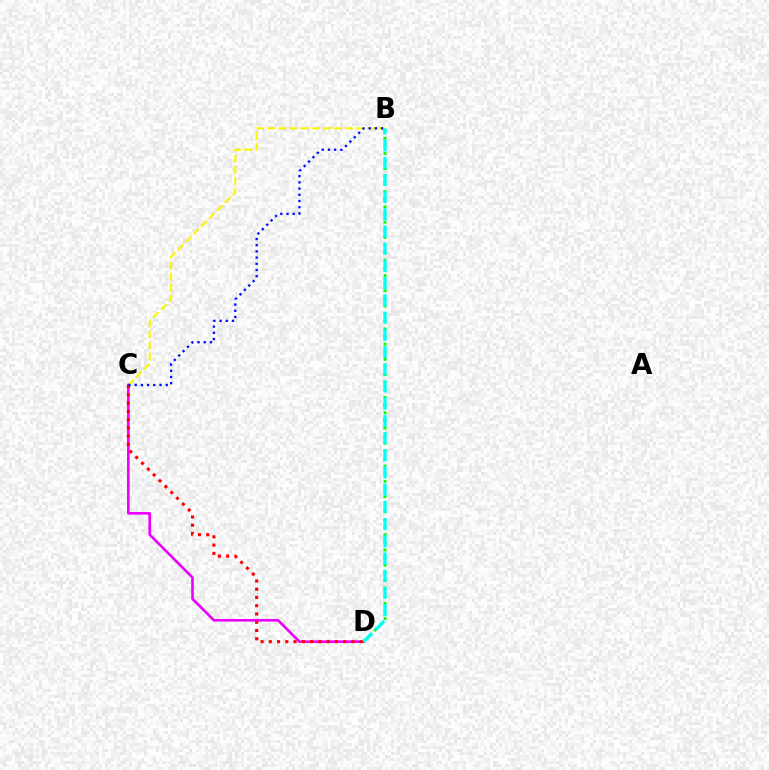{('B', 'C'): [{'color': '#fcf500', 'line_style': 'dashed', 'thickness': 1.51}, {'color': '#0010ff', 'line_style': 'dotted', 'thickness': 1.69}], ('C', 'D'): [{'color': '#ee00ff', 'line_style': 'solid', 'thickness': 1.9}, {'color': '#ff0000', 'line_style': 'dotted', 'thickness': 2.24}], ('B', 'D'): [{'color': '#08ff00', 'line_style': 'dotted', 'thickness': 2.07}, {'color': '#00fff6', 'line_style': 'dashed', 'thickness': 2.34}]}